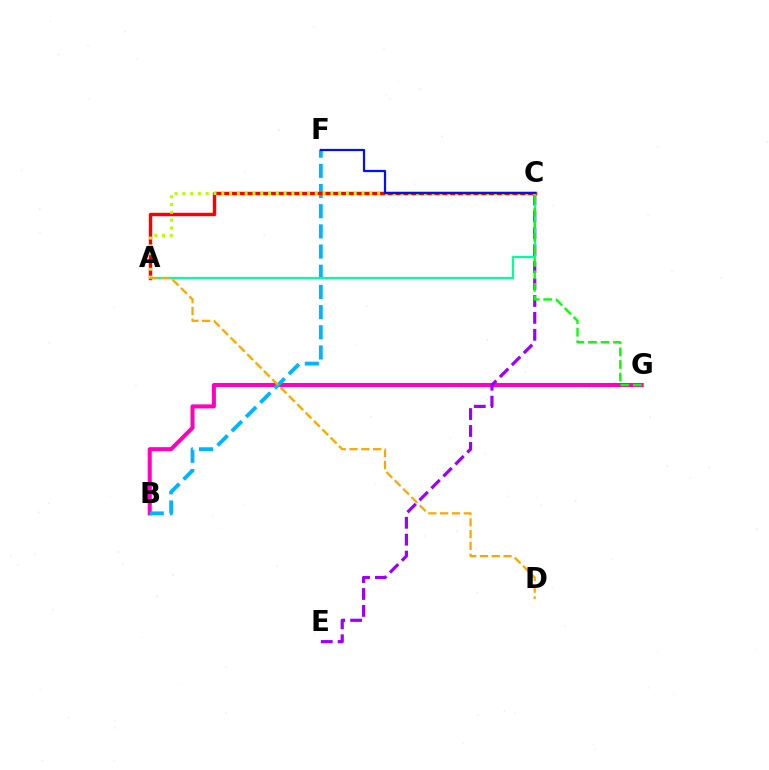{('B', 'G'): [{'color': '#ff00bd', 'line_style': 'solid', 'thickness': 2.9}], ('B', 'F'): [{'color': '#00b5ff', 'line_style': 'dashed', 'thickness': 2.74}], ('A', 'C'): [{'color': '#ff0000', 'line_style': 'solid', 'thickness': 2.46}, {'color': '#00ff9d', 'line_style': 'solid', 'thickness': 1.62}, {'color': '#b3ff00', 'line_style': 'dotted', 'thickness': 2.12}], ('C', 'E'): [{'color': '#9b00ff', 'line_style': 'dashed', 'thickness': 2.3}], ('C', 'G'): [{'color': '#08ff00', 'line_style': 'dashed', 'thickness': 1.7}], ('A', 'D'): [{'color': '#ffa500', 'line_style': 'dashed', 'thickness': 1.6}], ('C', 'F'): [{'color': '#0010ff', 'line_style': 'solid', 'thickness': 1.61}]}